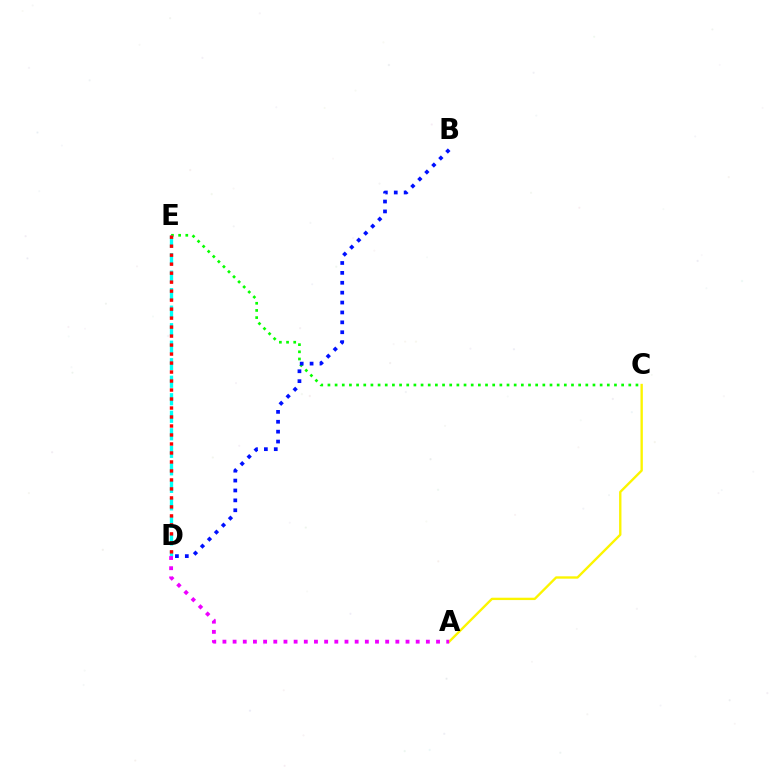{('A', 'C'): [{'color': '#fcf500', 'line_style': 'solid', 'thickness': 1.7}], ('C', 'E'): [{'color': '#08ff00', 'line_style': 'dotted', 'thickness': 1.95}], ('D', 'E'): [{'color': '#00fff6', 'line_style': 'dashed', 'thickness': 2.38}, {'color': '#ff0000', 'line_style': 'dotted', 'thickness': 2.44}], ('A', 'D'): [{'color': '#ee00ff', 'line_style': 'dotted', 'thickness': 2.76}], ('B', 'D'): [{'color': '#0010ff', 'line_style': 'dotted', 'thickness': 2.69}]}